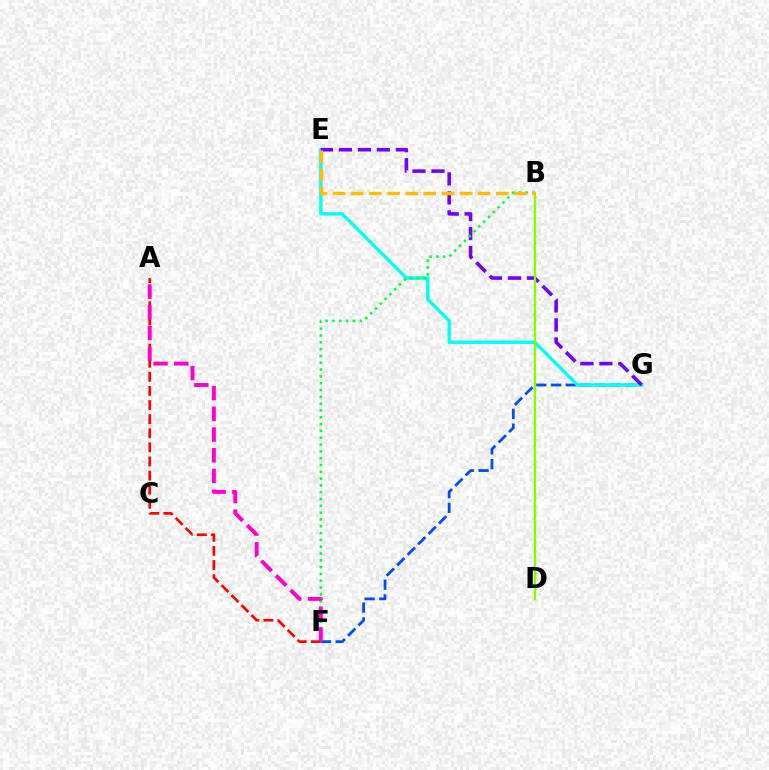{('F', 'G'): [{'color': '#004bff', 'line_style': 'dashed', 'thickness': 2.01}], ('E', 'G'): [{'color': '#00fff6', 'line_style': 'solid', 'thickness': 2.47}, {'color': '#7200ff', 'line_style': 'dashed', 'thickness': 2.58}], ('A', 'F'): [{'color': '#ff0000', 'line_style': 'dashed', 'thickness': 1.92}, {'color': '#ff00cf', 'line_style': 'dashed', 'thickness': 2.81}], ('B', 'D'): [{'color': '#84ff00', 'line_style': 'solid', 'thickness': 1.67}], ('B', 'F'): [{'color': '#00ff39', 'line_style': 'dotted', 'thickness': 1.85}], ('B', 'E'): [{'color': '#ffbd00', 'line_style': 'dashed', 'thickness': 2.46}]}